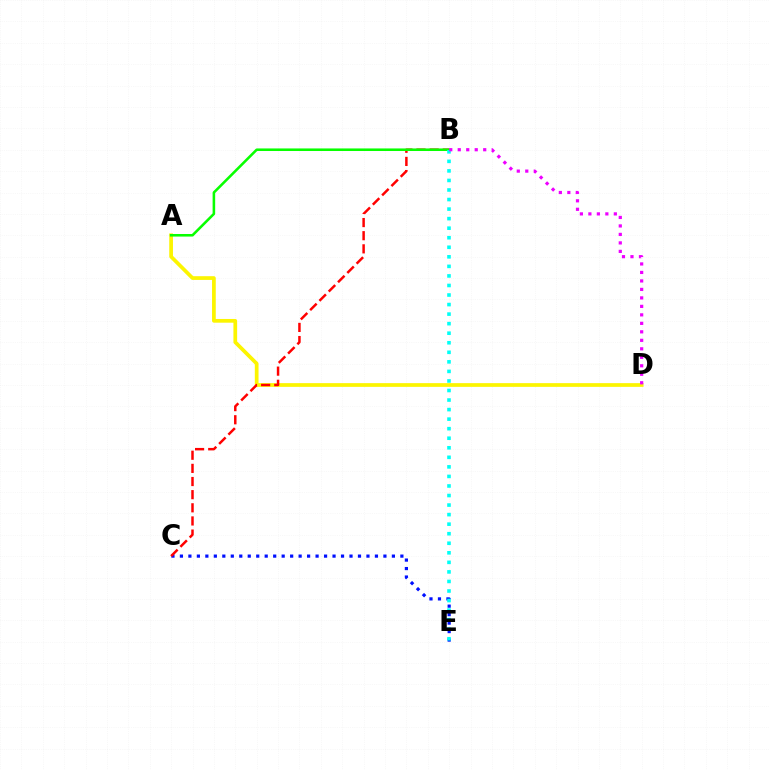{('C', 'E'): [{'color': '#0010ff', 'line_style': 'dotted', 'thickness': 2.3}], ('A', 'D'): [{'color': '#fcf500', 'line_style': 'solid', 'thickness': 2.68}], ('B', 'C'): [{'color': '#ff0000', 'line_style': 'dashed', 'thickness': 1.79}], ('A', 'B'): [{'color': '#08ff00', 'line_style': 'solid', 'thickness': 1.85}], ('B', 'E'): [{'color': '#00fff6', 'line_style': 'dotted', 'thickness': 2.59}], ('B', 'D'): [{'color': '#ee00ff', 'line_style': 'dotted', 'thickness': 2.31}]}